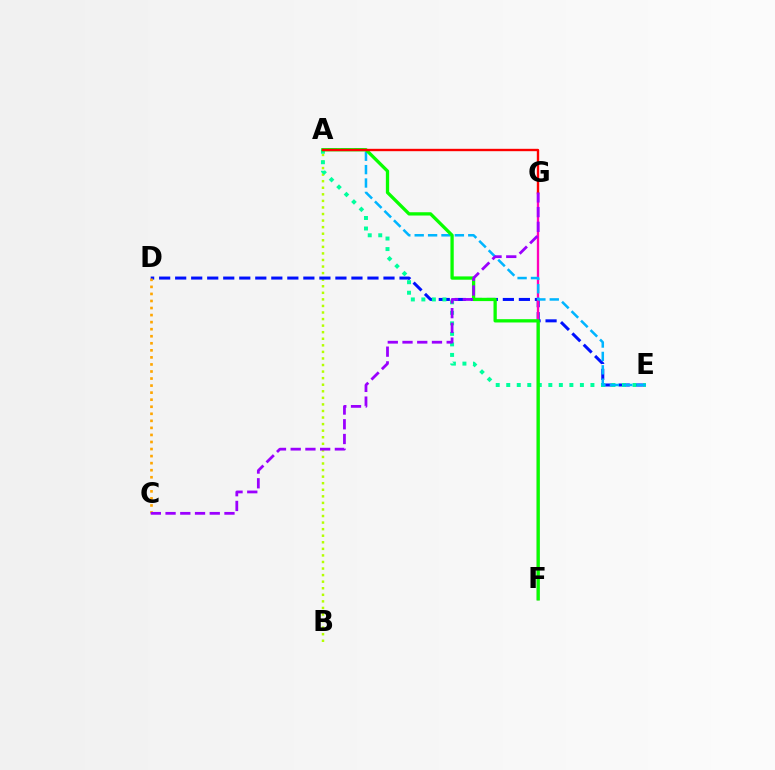{('A', 'B'): [{'color': '#b3ff00', 'line_style': 'dotted', 'thickness': 1.78}], ('D', 'E'): [{'color': '#0010ff', 'line_style': 'dashed', 'thickness': 2.18}], ('F', 'G'): [{'color': '#ff00bd', 'line_style': 'solid', 'thickness': 1.67}], ('A', 'E'): [{'color': '#00ff9d', 'line_style': 'dotted', 'thickness': 2.86}, {'color': '#00b5ff', 'line_style': 'dashed', 'thickness': 1.82}], ('A', 'F'): [{'color': '#08ff00', 'line_style': 'solid', 'thickness': 2.37}], ('A', 'G'): [{'color': '#ff0000', 'line_style': 'solid', 'thickness': 1.71}], ('C', 'D'): [{'color': '#ffa500', 'line_style': 'dotted', 'thickness': 1.92}], ('C', 'G'): [{'color': '#9b00ff', 'line_style': 'dashed', 'thickness': 2.0}]}